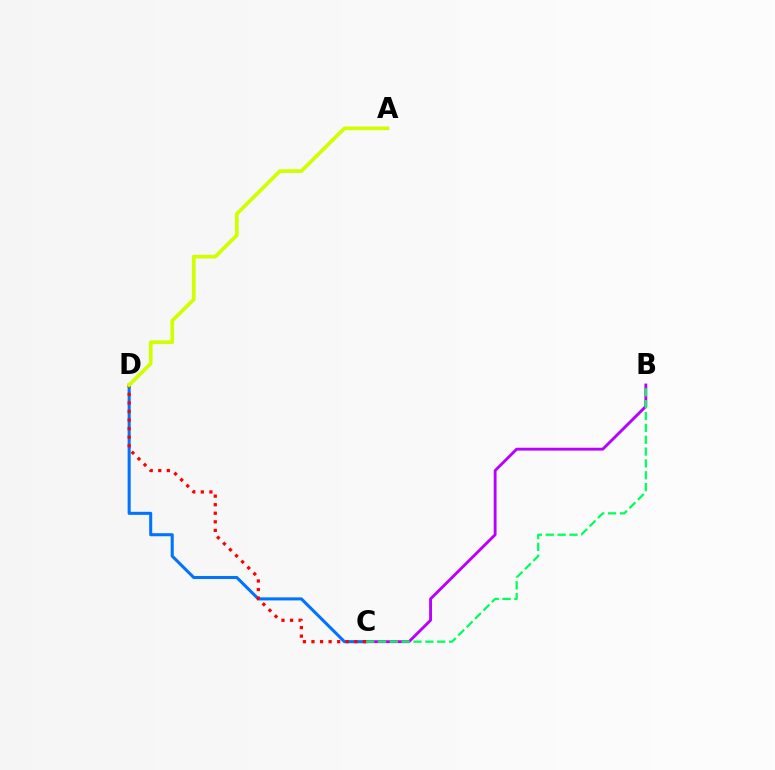{('C', 'D'): [{'color': '#0074ff', 'line_style': 'solid', 'thickness': 2.2}, {'color': '#ff0000', 'line_style': 'dotted', 'thickness': 2.33}], ('B', 'C'): [{'color': '#b900ff', 'line_style': 'solid', 'thickness': 2.06}, {'color': '#00ff5c', 'line_style': 'dashed', 'thickness': 1.61}], ('A', 'D'): [{'color': '#d1ff00', 'line_style': 'solid', 'thickness': 2.67}]}